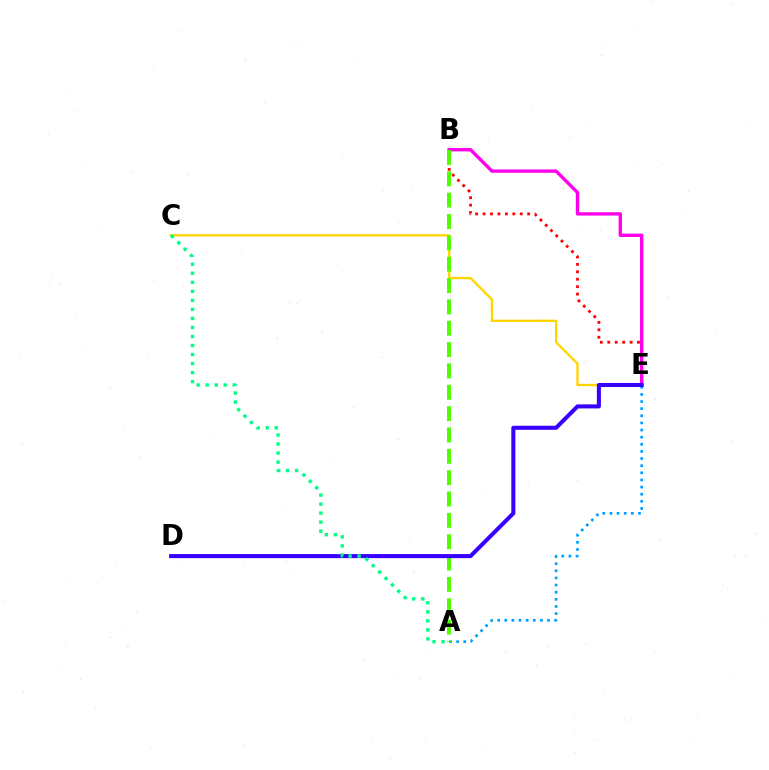{('B', 'E'): [{'color': '#ff0000', 'line_style': 'dotted', 'thickness': 2.02}, {'color': '#ff00ed', 'line_style': 'solid', 'thickness': 2.42}], ('C', 'E'): [{'color': '#ffd500', 'line_style': 'solid', 'thickness': 1.68}], ('A', 'E'): [{'color': '#009eff', 'line_style': 'dotted', 'thickness': 1.94}], ('A', 'B'): [{'color': '#4fff00', 'line_style': 'dashed', 'thickness': 2.9}], ('D', 'E'): [{'color': '#3700ff', 'line_style': 'solid', 'thickness': 2.92}], ('A', 'C'): [{'color': '#00ff86', 'line_style': 'dotted', 'thickness': 2.45}]}